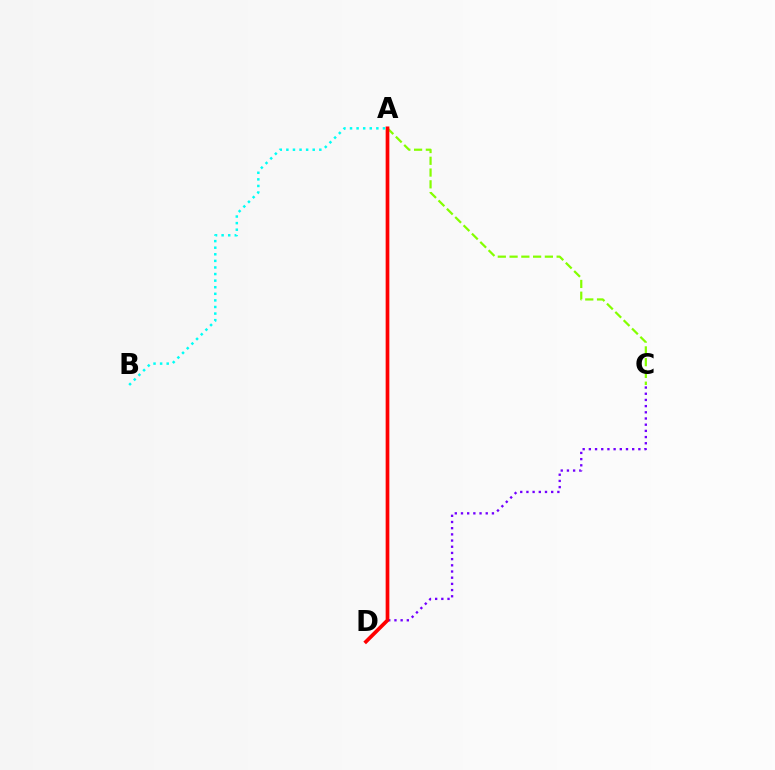{('A', 'C'): [{'color': '#84ff00', 'line_style': 'dashed', 'thickness': 1.6}], ('C', 'D'): [{'color': '#7200ff', 'line_style': 'dotted', 'thickness': 1.68}], ('A', 'D'): [{'color': '#ff0000', 'line_style': 'solid', 'thickness': 2.66}], ('A', 'B'): [{'color': '#00fff6', 'line_style': 'dotted', 'thickness': 1.79}]}